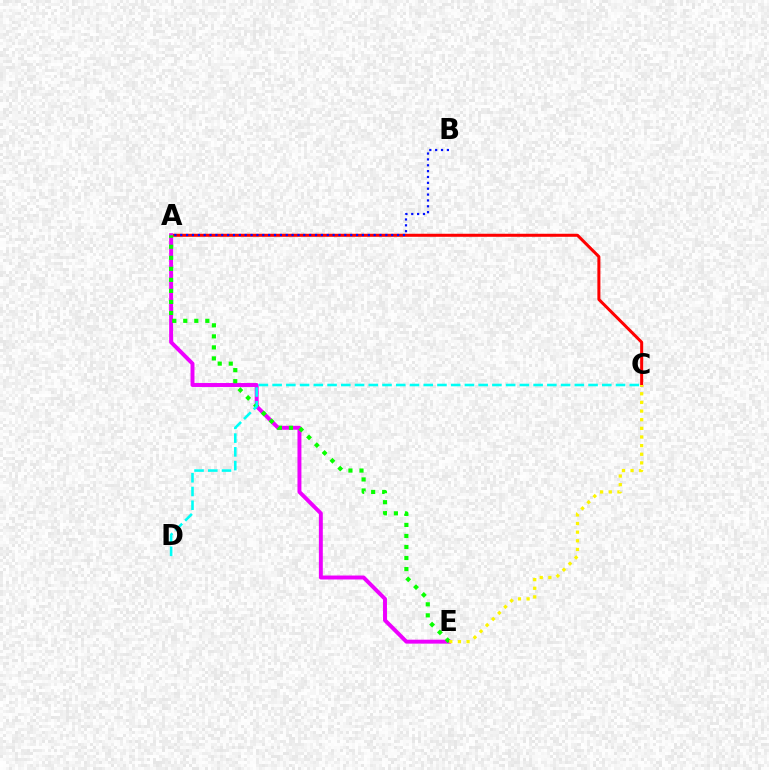{('A', 'C'): [{'color': '#ff0000', 'line_style': 'solid', 'thickness': 2.18}], ('A', 'E'): [{'color': '#ee00ff', 'line_style': 'solid', 'thickness': 2.84}, {'color': '#08ff00', 'line_style': 'dotted', 'thickness': 3.0}], ('C', 'D'): [{'color': '#00fff6', 'line_style': 'dashed', 'thickness': 1.87}], ('A', 'B'): [{'color': '#0010ff', 'line_style': 'dotted', 'thickness': 1.59}], ('C', 'E'): [{'color': '#fcf500', 'line_style': 'dotted', 'thickness': 2.35}]}